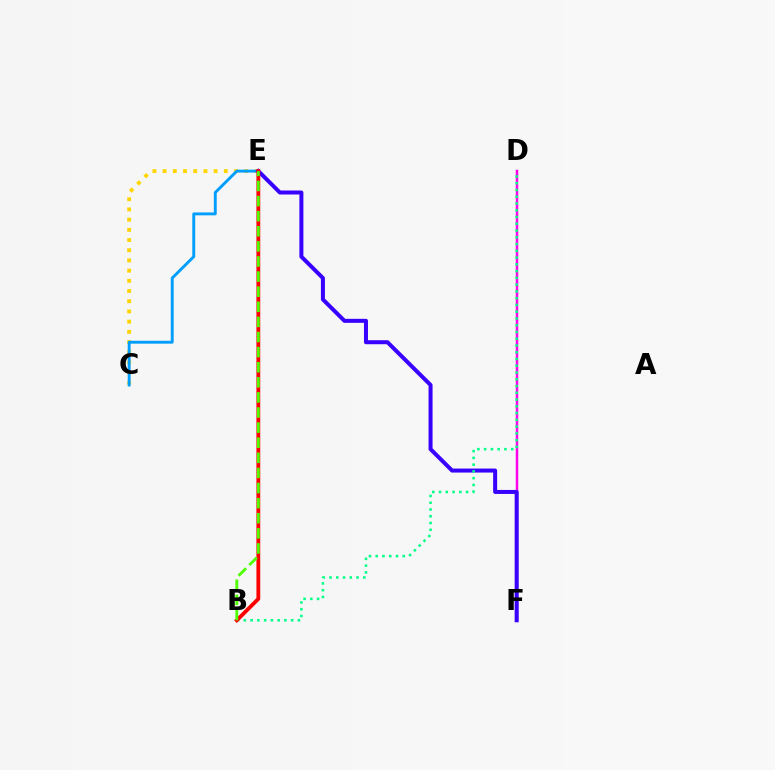{('C', 'E'): [{'color': '#ffd500', 'line_style': 'dotted', 'thickness': 2.77}, {'color': '#009eff', 'line_style': 'solid', 'thickness': 2.09}], ('D', 'F'): [{'color': '#ff00ed', 'line_style': 'solid', 'thickness': 1.79}], ('E', 'F'): [{'color': '#3700ff', 'line_style': 'solid', 'thickness': 2.88}], ('B', 'D'): [{'color': '#00ff86', 'line_style': 'dotted', 'thickness': 1.84}], ('B', 'E'): [{'color': '#ff0000', 'line_style': 'solid', 'thickness': 2.74}, {'color': '#4fff00', 'line_style': 'dashed', 'thickness': 2.05}]}